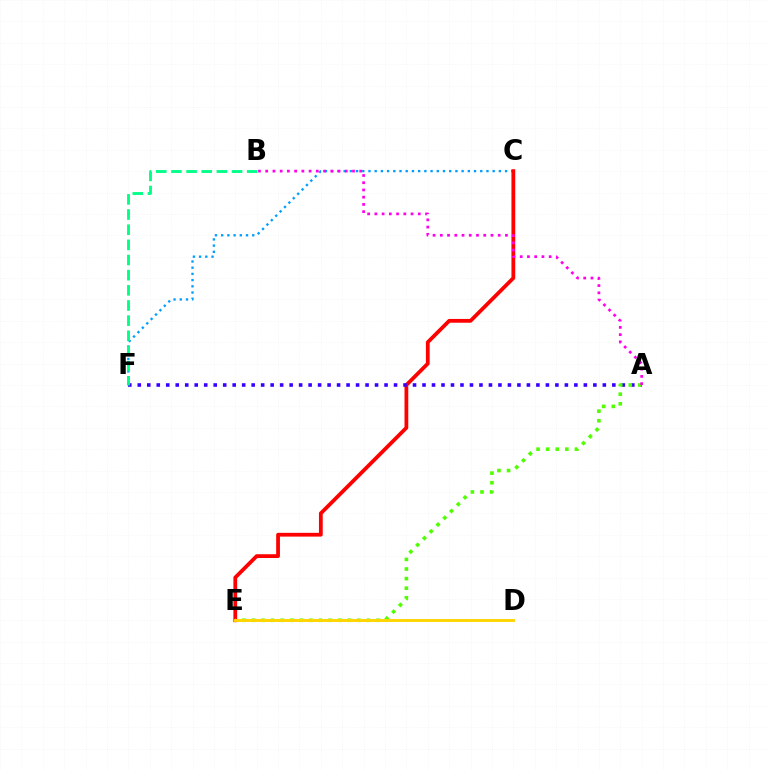{('C', 'F'): [{'color': '#009eff', 'line_style': 'dotted', 'thickness': 1.69}], ('C', 'E'): [{'color': '#ff0000', 'line_style': 'solid', 'thickness': 2.72}], ('A', 'F'): [{'color': '#3700ff', 'line_style': 'dotted', 'thickness': 2.58}], ('A', 'E'): [{'color': '#4fff00', 'line_style': 'dotted', 'thickness': 2.61}], ('B', 'F'): [{'color': '#00ff86', 'line_style': 'dashed', 'thickness': 2.06}], ('A', 'B'): [{'color': '#ff00ed', 'line_style': 'dotted', 'thickness': 1.97}], ('D', 'E'): [{'color': '#ffd500', 'line_style': 'solid', 'thickness': 2.11}]}